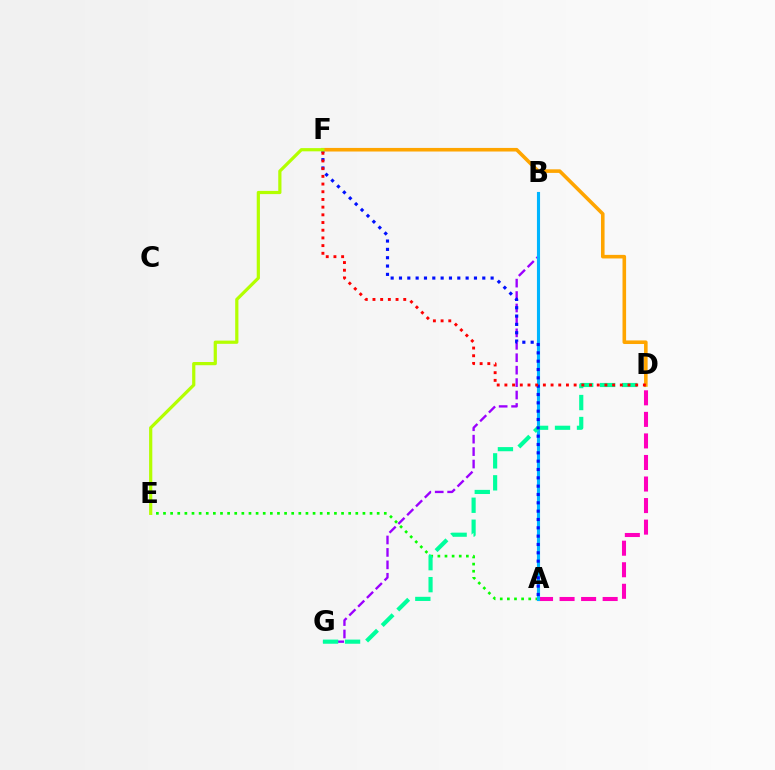{('A', 'D'): [{'color': '#ff00bd', 'line_style': 'dashed', 'thickness': 2.93}], ('B', 'G'): [{'color': '#9b00ff', 'line_style': 'dashed', 'thickness': 1.69}], ('A', 'E'): [{'color': '#08ff00', 'line_style': 'dotted', 'thickness': 1.94}], ('A', 'B'): [{'color': '#00b5ff', 'line_style': 'solid', 'thickness': 2.24}], ('D', 'G'): [{'color': '#00ff9d', 'line_style': 'dashed', 'thickness': 2.99}], ('A', 'F'): [{'color': '#0010ff', 'line_style': 'dotted', 'thickness': 2.26}], ('D', 'F'): [{'color': '#ffa500', 'line_style': 'solid', 'thickness': 2.58}, {'color': '#ff0000', 'line_style': 'dotted', 'thickness': 2.09}], ('E', 'F'): [{'color': '#b3ff00', 'line_style': 'solid', 'thickness': 2.31}]}